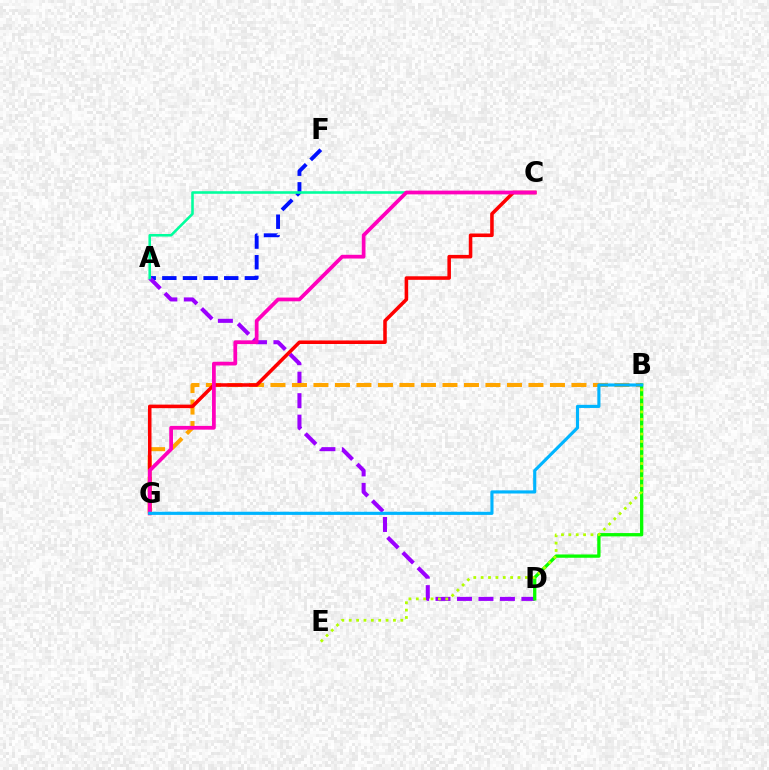{('A', 'F'): [{'color': '#0010ff', 'line_style': 'dashed', 'thickness': 2.8}], ('A', 'D'): [{'color': '#9b00ff', 'line_style': 'dashed', 'thickness': 2.92}], ('B', 'G'): [{'color': '#ffa500', 'line_style': 'dashed', 'thickness': 2.92}, {'color': '#00b5ff', 'line_style': 'solid', 'thickness': 2.26}], ('B', 'D'): [{'color': '#08ff00', 'line_style': 'solid', 'thickness': 2.37}], ('A', 'C'): [{'color': '#00ff9d', 'line_style': 'solid', 'thickness': 1.85}], ('C', 'G'): [{'color': '#ff0000', 'line_style': 'solid', 'thickness': 2.55}, {'color': '#ff00bd', 'line_style': 'solid', 'thickness': 2.7}], ('B', 'E'): [{'color': '#b3ff00', 'line_style': 'dotted', 'thickness': 2.0}]}